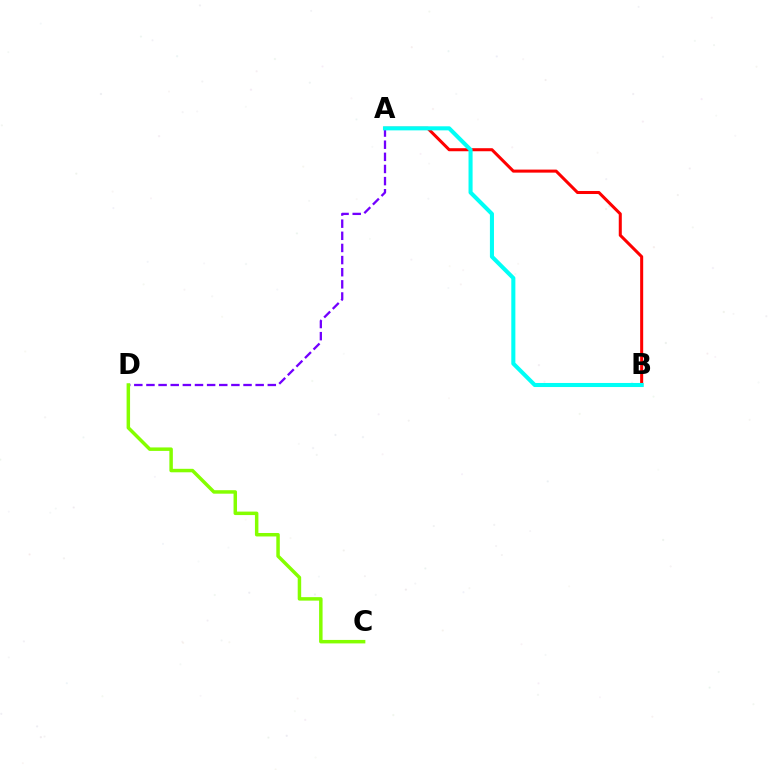{('A', 'D'): [{'color': '#7200ff', 'line_style': 'dashed', 'thickness': 1.65}], ('A', 'B'): [{'color': '#ff0000', 'line_style': 'solid', 'thickness': 2.19}, {'color': '#00fff6', 'line_style': 'solid', 'thickness': 2.93}], ('C', 'D'): [{'color': '#84ff00', 'line_style': 'solid', 'thickness': 2.5}]}